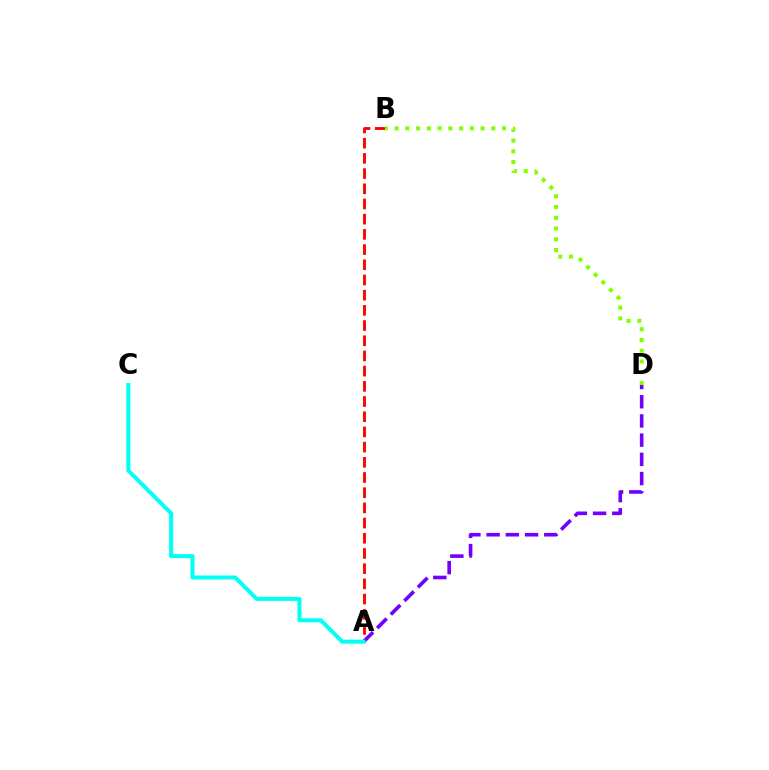{('A', 'B'): [{'color': '#ff0000', 'line_style': 'dashed', 'thickness': 2.06}], ('B', 'D'): [{'color': '#84ff00', 'line_style': 'dotted', 'thickness': 2.92}], ('A', 'D'): [{'color': '#7200ff', 'line_style': 'dashed', 'thickness': 2.61}], ('A', 'C'): [{'color': '#00fff6', 'line_style': 'solid', 'thickness': 2.89}]}